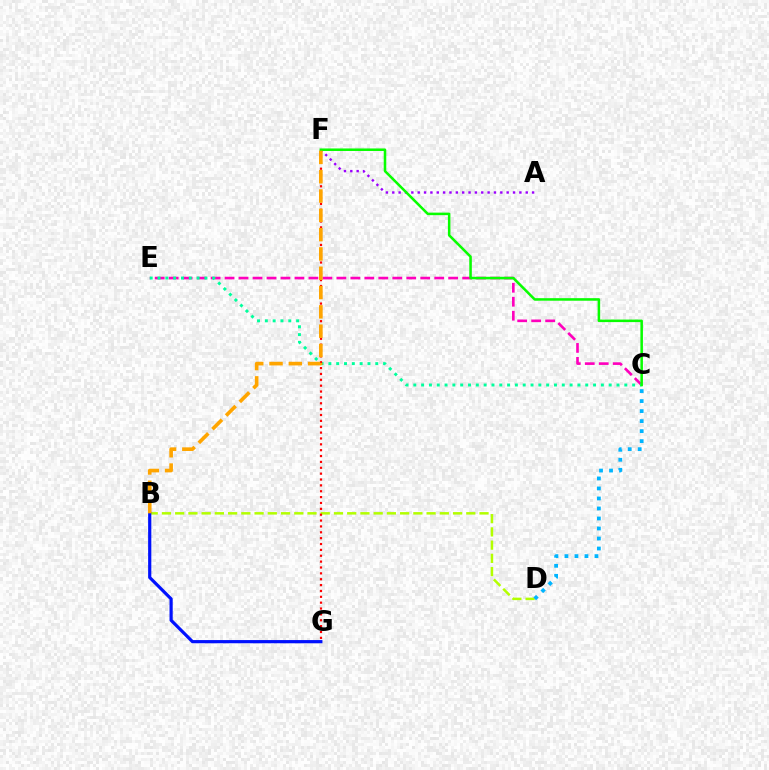{('C', 'E'): [{'color': '#ff00bd', 'line_style': 'dashed', 'thickness': 1.9}, {'color': '#00ff9d', 'line_style': 'dotted', 'thickness': 2.12}], ('B', 'D'): [{'color': '#b3ff00', 'line_style': 'dashed', 'thickness': 1.8}], ('A', 'F'): [{'color': '#9b00ff', 'line_style': 'dotted', 'thickness': 1.73}], ('F', 'G'): [{'color': '#ff0000', 'line_style': 'dotted', 'thickness': 1.59}], ('C', 'F'): [{'color': '#08ff00', 'line_style': 'solid', 'thickness': 1.83}], ('B', 'G'): [{'color': '#0010ff', 'line_style': 'solid', 'thickness': 2.3}], ('C', 'D'): [{'color': '#00b5ff', 'line_style': 'dotted', 'thickness': 2.72}], ('B', 'F'): [{'color': '#ffa500', 'line_style': 'dashed', 'thickness': 2.62}]}